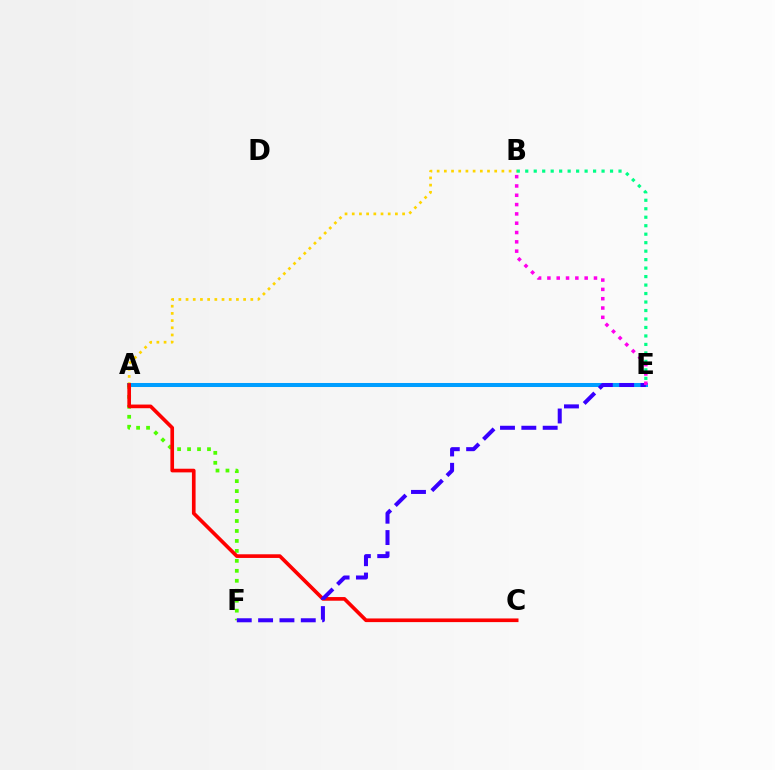{('A', 'B'): [{'color': '#ffd500', 'line_style': 'dotted', 'thickness': 1.95}], ('A', 'E'): [{'color': '#009eff', 'line_style': 'solid', 'thickness': 2.9}], ('A', 'F'): [{'color': '#4fff00', 'line_style': 'dotted', 'thickness': 2.71}], ('B', 'E'): [{'color': '#00ff86', 'line_style': 'dotted', 'thickness': 2.3}, {'color': '#ff00ed', 'line_style': 'dotted', 'thickness': 2.53}], ('A', 'C'): [{'color': '#ff0000', 'line_style': 'solid', 'thickness': 2.63}], ('E', 'F'): [{'color': '#3700ff', 'line_style': 'dashed', 'thickness': 2.9}]}